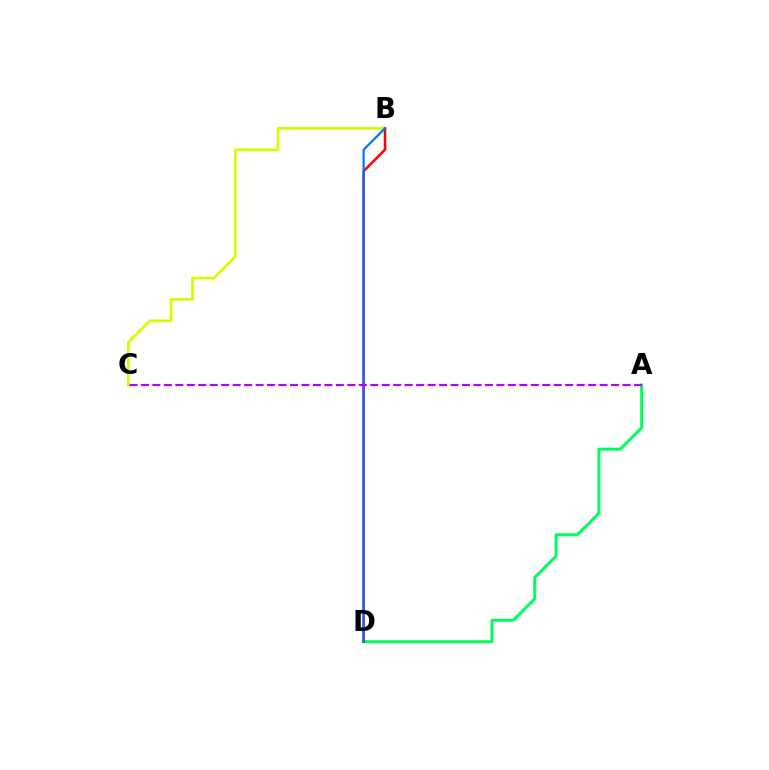{('A', 'D'): [{'color': '#00ff5c', 'line_style': 'solid', 'thickness': 2.16}], ('B', 'C'): [{'color': '#d1ff00', 'line_style': 'solid', 'thickness': 1.96}], ('B', 'D'): [{'color': '#ff0000', 'line_style': 'solid', 'thickness': 1.82}, {'color': '#0074ff', 'line_style': 'solid', 'thickness': 1.6}], ('A', 'C'): [{'color': '#b900ff', 'line_style': 'dashed', 'thickness': 1.56}]}